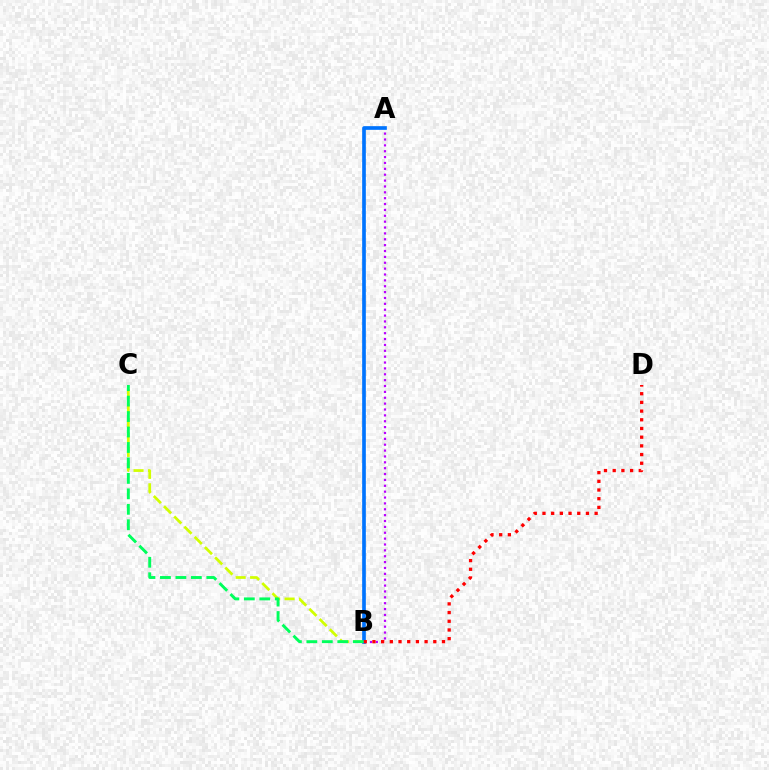{('B', 'C'): [{'color': '#d1ff00', 'line_style': 'dashed', 'thickness': 1.96}, {'color': '#00ff5c', 'line_style': 'dashed', 'thickness': 2.1}], ('A', 'B'): [{'color': '#b900ff', 'line_style': 'dotted', 'thickness': 1.59}, {'color': '#0074ff', 'line_style': 'solid', 'thickness': 2.65}], ('B', 'D'): [{'color': '#ff0000', 'line_style': 'dotted', 'thickness': 2.36}]}